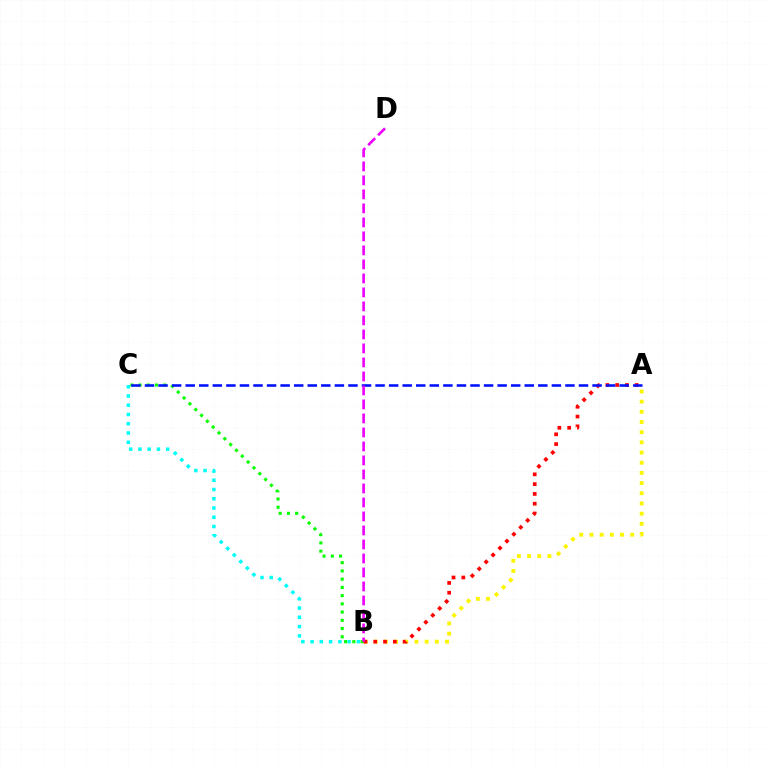{('A', 'B'): [{'color': '#fcf500', 'line_style': 'dotted', 'thickness': 2.77}, {'color': '#ff0000', 'line_style': 'dotted', 'thickness': 2.66}], ('B', 'C'): [{'color': '#08ff00', 'line_style': 'dotted', 'thickness': 2.24}, {'color': '#00fff6', 'line_style': 'dotted', 'thickness': 2.51}], ('A', 'C'): [{'color': '#0010ff', 'line_style': 'dashed', 'thickness': 1.84}], ('B', 'D'): [{'color': '#ee00ff', 'line_style': 'dashed', 'thickness': 1.9}]}